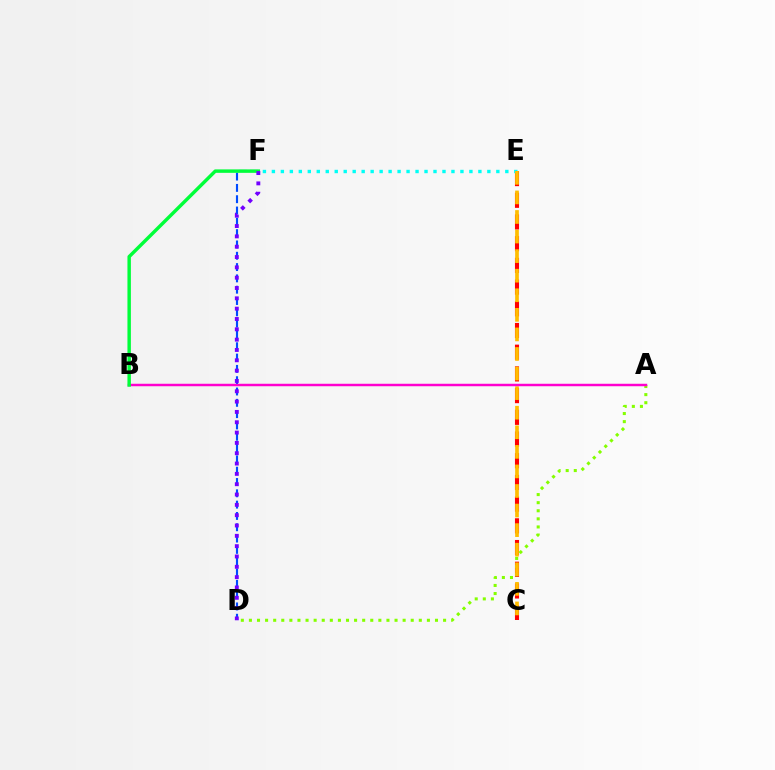{('C', 'E'): [{'color': '#ff0000', 'line_style': 'dashed', 'thickness': 2.95}, {'color': '#ffbd00', 'line_style': 'dashed', 'thickness': 2.66}], ('E', 'F'): [{'color': '#00fff6', 'line_style': 'dotted', 'thickness': 2.44}], ('D', 'F'): [{'color': '#004bff', 'line_style': 'dashed', 'thickness': 1.54}, {'color': '#7200ff', 'line_style': 'dotted', 'thickness': 2.81}], ('A', 'D'): [{'color': '#84ff00', 'line_style': 'dotted', 'thickness': 2.2}], ('A', 'B'): [{'color': '#ff00cf', 'line_style': 'solid', 'thickness': 1.78}], ('B', 'F'): [{'color': '#00ff39', 'line_style': 'solid', 'thickness': 2.48}]}